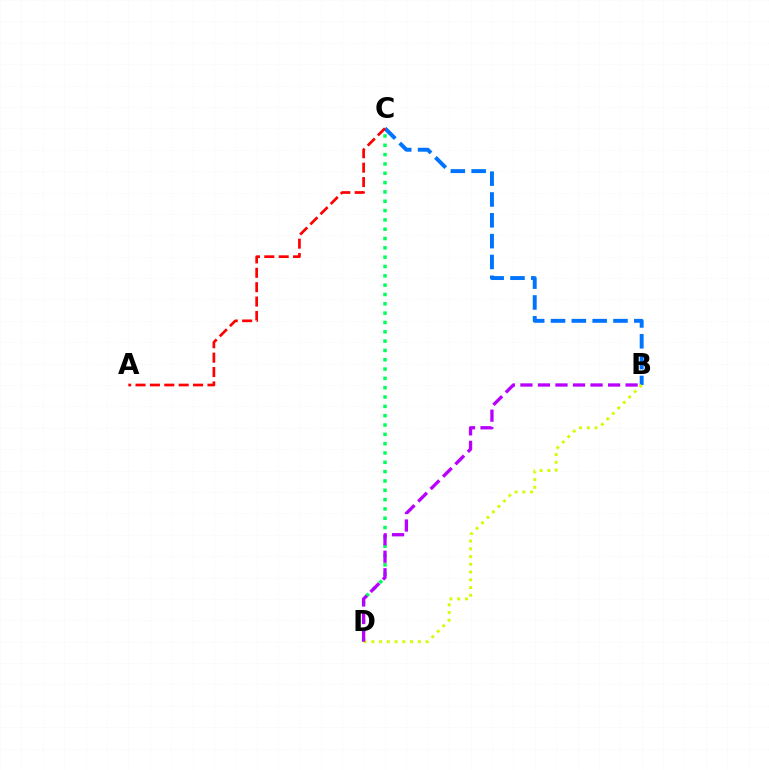{('B', 'C'): [{'color': '#0074ff', 'line_style': 'dashed', 'thickness': 2.83}], ('C', 'D'): [{'color': '#00ff5c', 'line_style': 'dotted', 'thickness': 2.53}], ('A', 'C'): [{'color': '#ff0000', 'line_style': 'dashed', 'thickness': 1.95}], ('B', 'D'): [{'color': '#d1ff00', 'line_style': 'dotted', 'thickness': 2.1}, {'color': '#b900ff', 'line_style': 'dashed', 'thickness': 2.38}]}